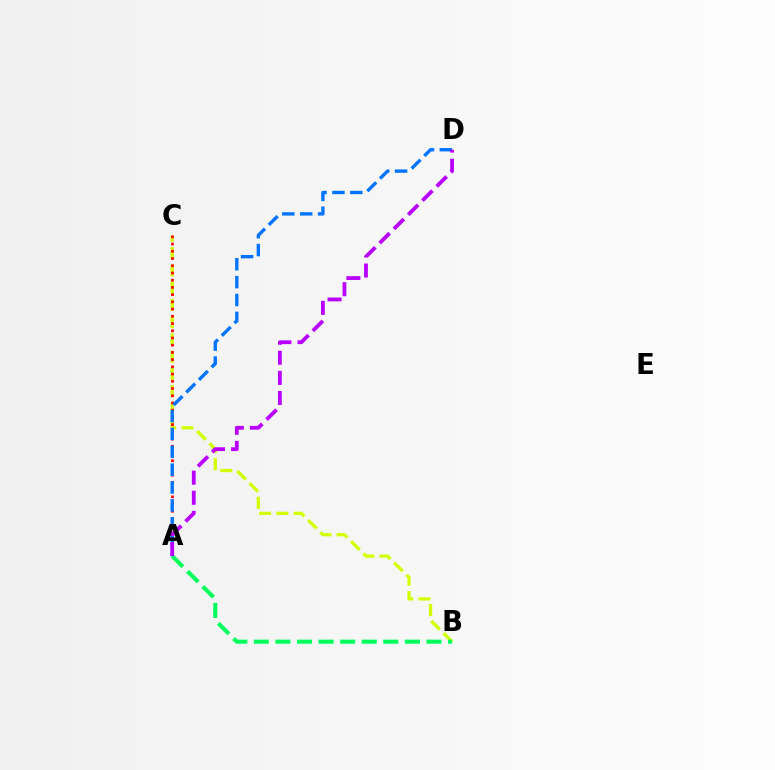{('B', 'C'): [{'color': '#d1ff00', 'line_style': 'dashed', 'thickness': 2.35}], ('A', 'C'): [{'color': '#ff0000', 'line_style': 'dotted', 'thickness': 1.96}], ('A', 'D'): [{'color': '#0074ff', 'line_style': 'dashed', 'thickness': 2.43}, {'color': '#b900ff', 'line_style': 'dashed', 'thickness': 2.73}], ('A', 'B'): [{'color': '#00ff5c', 'line_style': 'dashed', 'thickness': 2.93}]}